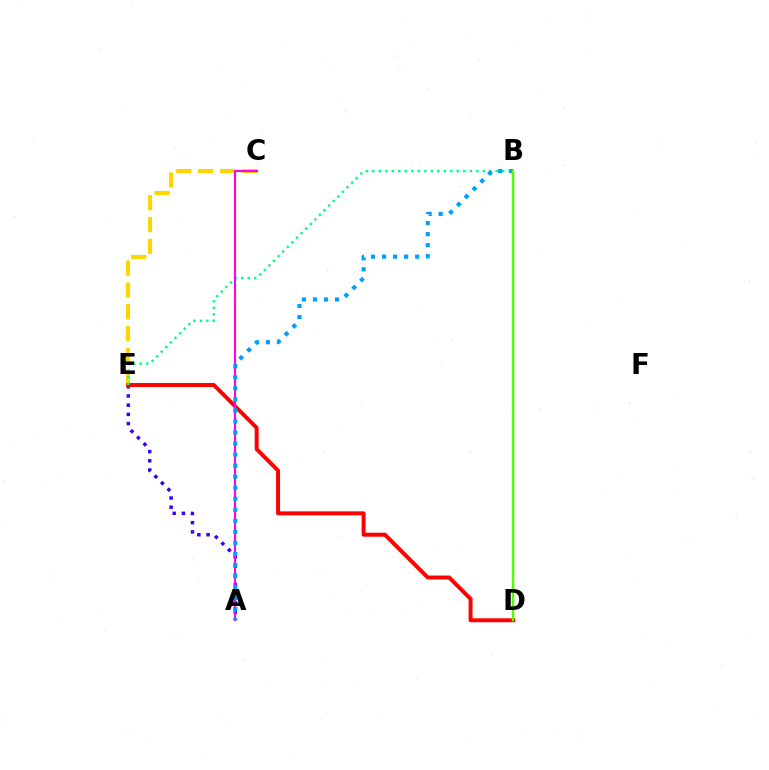{('A', 'E'): [{'color': '#3700ff', 'line_style': 'dotted', 'thickness': 2.5}], ('C', 'E'): [{'color': '#ffd500', 'line_style': 'dashed', 'thickness': 2.97}], ('D', 'E'): [{'color': '#ff0000', 'line_style': 'solid', 'thickness': 2.85}], ('B', 'E'): [{'color': '#00ff86', 'line_style': 'dotted', 'thickness': 1.77}], ('A', 'C'): [{'color': '#ff00ed', 'line_style': 'solid', 'thickness': 1.52}], ('A', 'B'): [{'color': '#009eff', 'line_style': 'dotted', 'thickness': 3.0}], ('B', 'D'): [{'color': '#4fff00', 'line_style': 'solid', 'thickness': 1.75}]}